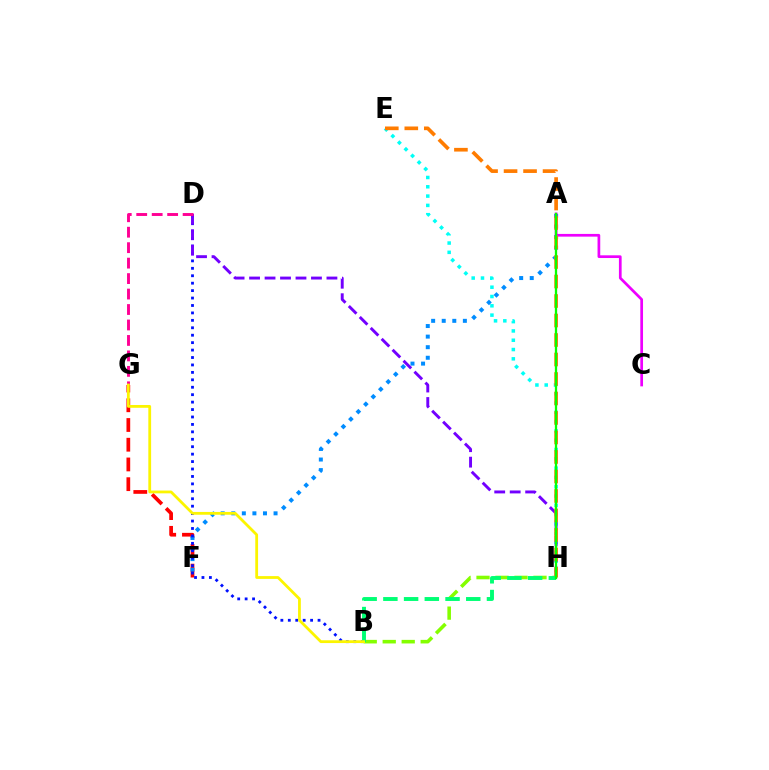{('F', 'G'): [{'color': '#ff0000', 'line_style': 'dashed', 'thickness': 2.68}], ('E', 'H'): [{'color': '#00fff6', 'line_style': 'dotted', 'thickness': 2.53}, {'color': '#ff7c00', 'line_style': 'dashed', 'thickness': 2.65}], ('A', 'F'): [{'color': '#008cff', 'line_style': 'dotted', 'thickness': 2.87}], ('A', 'C'): [{'color': '#ee00ff', 'line_style': 'solid', 'thickness': 1.95}], ('B', 'H'): [{'color': '#84ff00', 'line_style': 'dashed', 'thickness': 2.58}, {'color': '#00ff74', 'line_style': 'dashed', 'thickness': 2.81}], ('B', 'D'): [{'color': '#0010ff', 'line_style': 'dotted', 'thickness': 2.02}], ('D', 'H'): [{'color': '#7200ff', 'line_style': 'dashed', 'thickness': 2.1}], ('D', 'G'): [{'color': '#ff0094', 'line_style': 'dashed', 'thickness': 2.1}], ('B', 'G'): [{'color': '#fcf500', 'line_style': 'solid', 'thickness': 2.01}], ('A', 'H'): [{'color': '#08ff00', 'line_style': 'solid', 'thickness': 1.65}]}